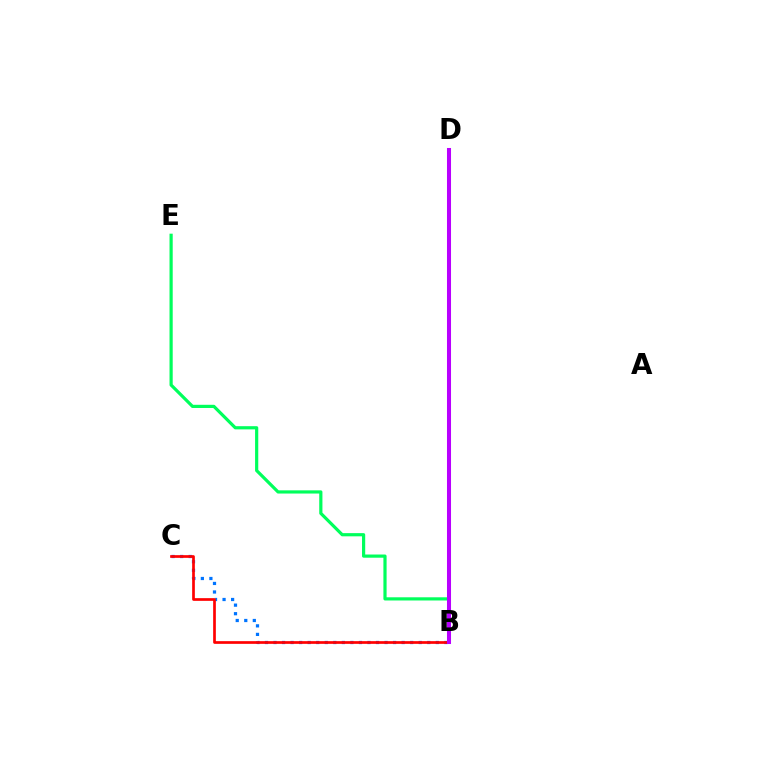{('B', 'D'): [{'color': '#d1ff00', 'line_style': 'dotted', 'thickness': 1.66}, {'color': '#b900ff', 'line_style': 'solid', 'thickness': 2.91}], ('B', 'C'): [{'color': '#0074ff', 'line_style': 'dotted', 'thickness': 2.32}, {'color': '#ff0000', 'line_style': 'solid', 'thickness': 1.94}], ('B', 'E'): [{'color': '#00ff5c', 'line_style': 'solid', 'thickness': 2.3}]}